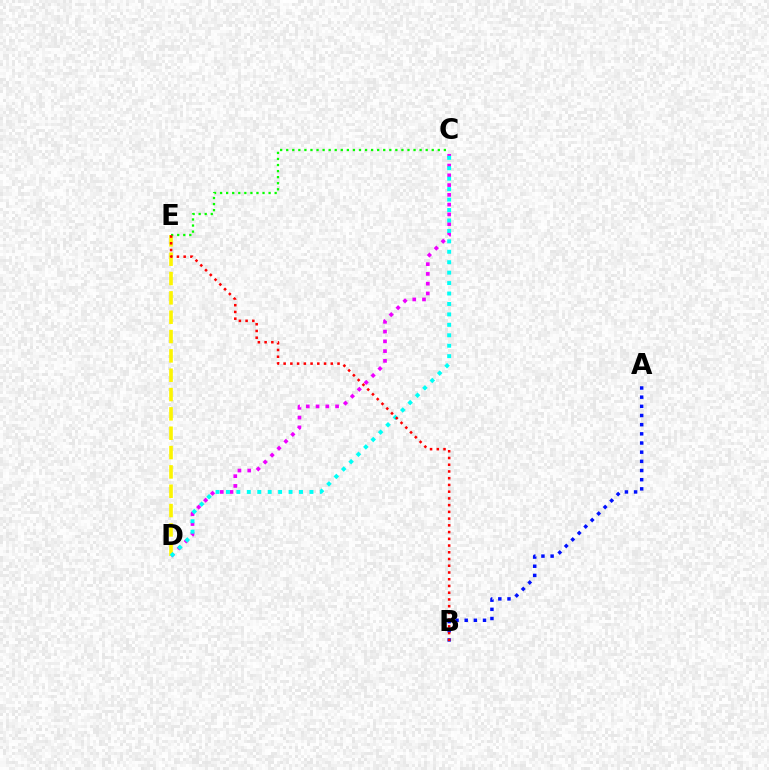{('C', 'D'): [{'color': '#ee00ff', 'line_style': 'dotted', 'thickness': 2.65}, {'color': '#00fff6', 'line_style': 'dotted', 'thickness': 2.84}], ('A', 'B'): [{'color': '#0010ff', 'line_style': 'dotted', 'thickness': 2.49}], ('D', 'E'): [{'color': '#fcf500', 'line_style': 'dashed', 'thickness': 2.63}], ('C', 'E'): [{'color': '#08ff00', 'line_style': 'dotted', 'thickness': 1.65}], ('B', 'E'): [{'color': '#ff0000', 'line_style': 'dotted', 'thickness': 1.83}]}